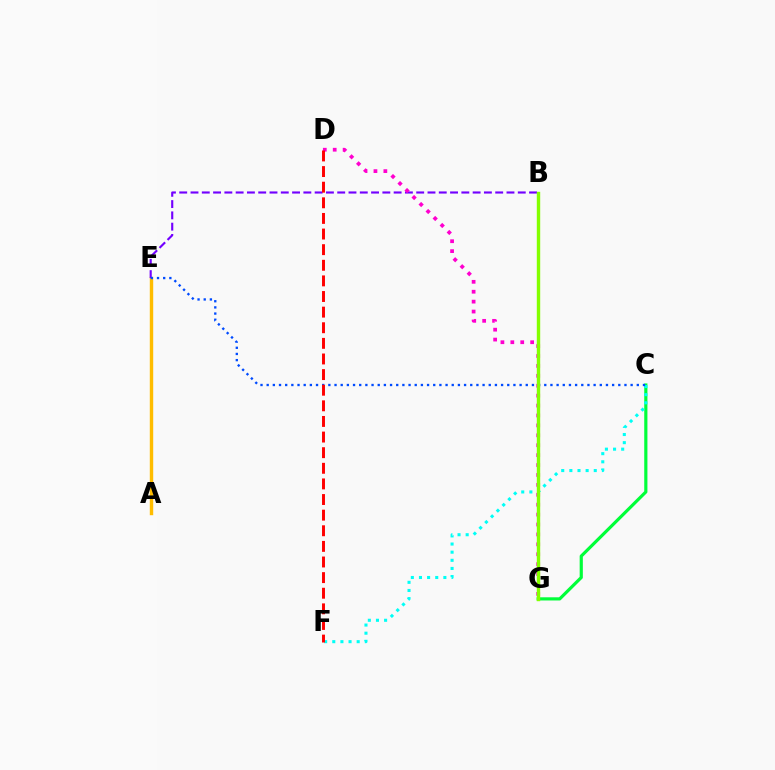{('C', 'G'): [{'color': '#00ff39', 'line_style': 'solid', 'thickness': 2.29}], ('C', 'F'): [{'color': '#00fff6', 'line_style': 'dotted', 'thickness': 2.21}], ('A', 'E'): [{'color': '#ffbd00', 'line_style': 'solid', 'thickness': 2.47}], ('B', 'E'): [{'color': '#7200ff', 'line_style': 'dashed', 'thickness': 1.53}], ('C', 'E'): [{'color': '#004bff', 'line_style': 'dotted', 'thickness': 1.68}], ('D', 'G'): [{'color': '#ff00cf', 'line_style': 'dotted', 'thickness': 2.69}], ('B', 'G'): [{'color': '#84ff00', 'line_style': 'solid', 'thickness': 2.45}], ('D', 'F'): [{'color': '#ff0000', 'line_style': 'dashed', 'thickness': 2.12}]}